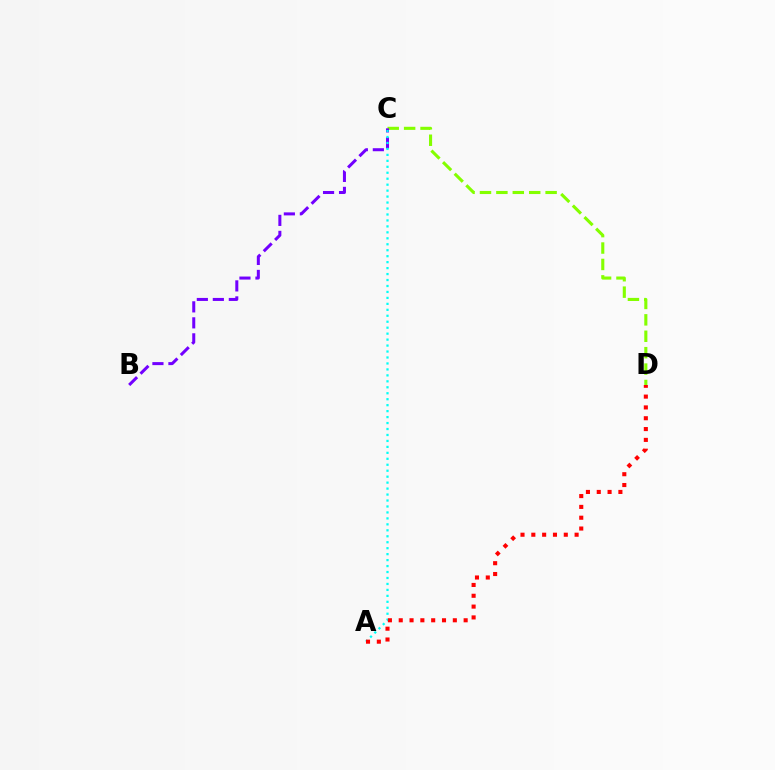{('C', 'D'): [{'color': '#84ff00', 'line_style': 'dashed', 'thickness': 2.23}], ('B', 'C'): [{'color': '#7200ff', 'line_style': 'dashed', 'thickness': 2.17}], ('A', 'C'): [{'color': '#00fff6', 'line_style': 'dotted', 'thickness': 1.62}], ('A', 'D'): [{'color': '#ff0000', 'line_style': 'dotted', 'thickness': 2.94}]}